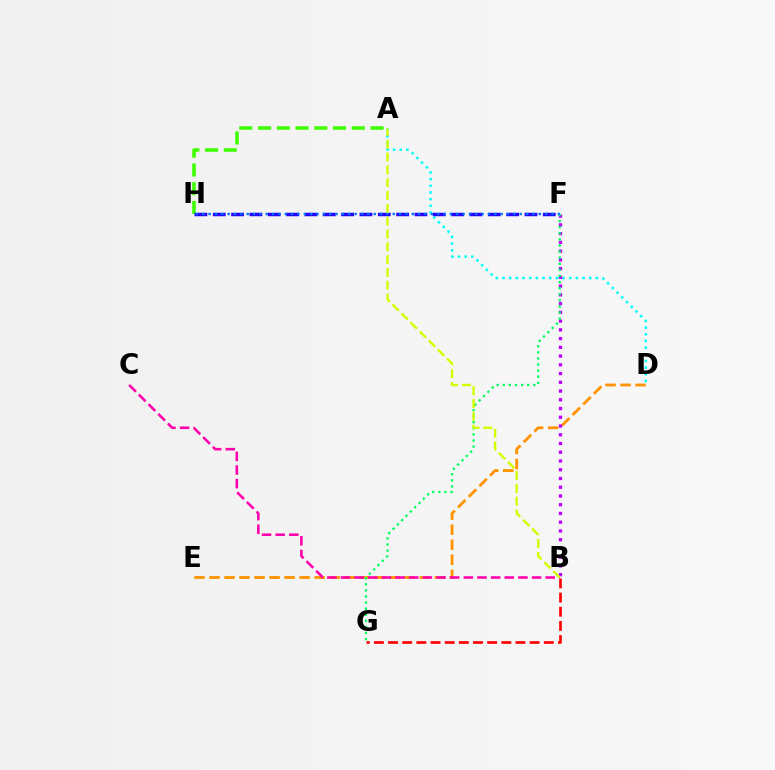{('A', 'D'): [{'color': '#00fff6', 'line_style': 'dotted', 'thickness': 1.81}], ('D', 'E'): [{'color': '#ff9400', 'line_style': 'dashed', 'thickness': 2.04}], ('B', 'F'): [{'color': '#b900ff', 'line_style': 'dotted', 'thickness': 2.38}], ('F', 'G'): [{'color': '#00ff5c', 'line_style': 'dotted', 'thickness': 1.66}], ('A', 'H'): [{'color': '#3dff00', 'line_style': 'dashed', 'thickness': 2.55}], ('F', 'H'): [{'color': '#2500ff', 'line_style': 'dashed', 'thickness': 2.49}, {'color': '#0074ff', 'line_style': 'dotted', 'thickness': 1.73}], ('B', 'G'): [{'color': '#ff0000', 'line_style': 'dashed', 'thickness': 1.92}], ('B', 'C'): [{'color': '#ff00ac', 'line_style': 'dashed', 'thickness': 1.85}], ('A', 'B'): [{'color': '#d1ff00', 'line_style': 'dashed', 'thickness': 1.74}]}